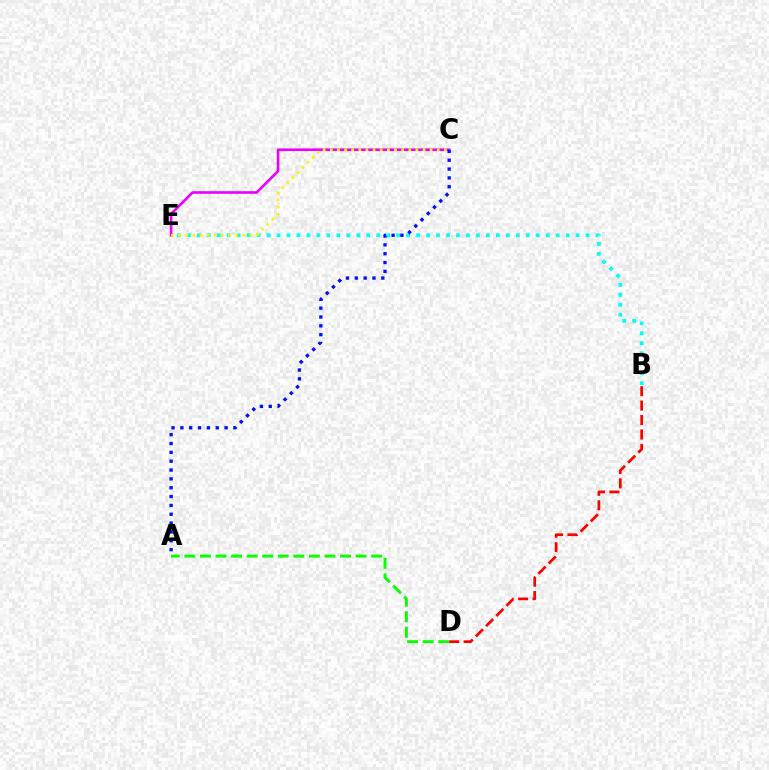{('B', 'E'): [{'color': '#00fff6', 'line_style': 'dotted', 'thickness': 2.71}], ('A', 'D'): [{'color': '#08ff00', 'line_style': 'dashed', 'thickness': 2.11}], ('B', 'D'): [{'color': '#ff0000', 'line_style': 'dashed', 'thickness': 1.96}], ('C', 'E'): [{'color': '#ee00ff', 'line_style': 'solid', 'thickness': 1.9}, {'color': '#fcf500', 'line_style': 'dotted', 'thickness': 1.94}], ('A', 'C'): [{'color': '#0010ff', 'line_style': 'dotted', 'thickness': 2.4}]}